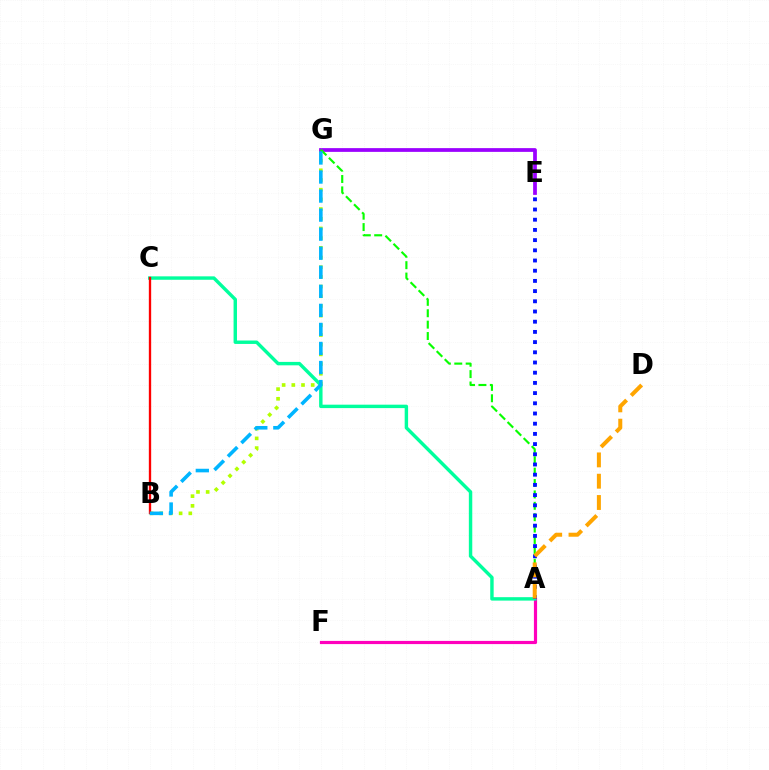{('B', 'G'): [{'color': '#b3ff00', 'line_style': 'dotted', 'thickness': 2.63}, {'color': '#00b5ff', 'line_style': 'dashed', 'thickness': 2.59}], ('A', 'F'): [{'color': '#ff00bd', 'line_style': 'solid', 'thickness': 2.29}], ('E', 'G'): [{'color': '#9b00ff', 'line_style': 'solid', 'thickness': 2.69}], ('A', 'G'): [{'color': '#08ff00', 'line_style': 'dashed', 'thickness': 1.55}], ('A', 'C'): [{'color': '#00ff9d', 'line_style': 'solid', 'thickness': 2.46}], ('B', 'C'): [{'color': '#ff0000', 'line_style': 'solid', 'thickness': 1.68}], ('A', 'E'): [{'color': '#0010ff', 'line_style': 'dotted', 'thickness': 2.77}], ('A', 'D'): [{'color': '#ffa500', 'line_style': 'dashed', 'thickness': 2.89}]}